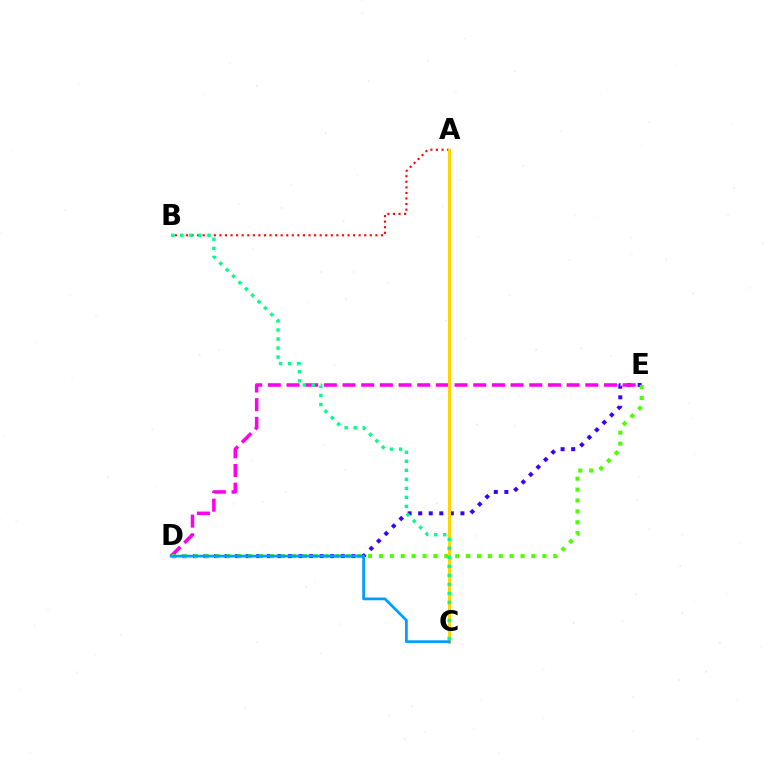{('A', 'B'): [{'color': '#ff0000', 'line_style': 'dotted', 'thickness': 1.51}], ('D', 'E'): [{'color': '#3700ff', 'line_style': 'dotted', 'thickness': 2.87}, {'color': '#ff00ed', 'line_style': 'dashed', 'thickness': 2.54}, {'color': '#4fff00', 'line_style': 'dotted', 'thickness': 2.96}], ('A', 'C'): [{'color': '#ffd500', 'line_style': 'solid', 'thickness': 2.19}], ('B', 'C'): [{'color': '#00ff86', 'line_style': 'dotted', 'thickness': 2.45}], ('C', 'D'): [{'color': '#009eff', 'line_style': 'solid', 'thickness': 1.98}]}